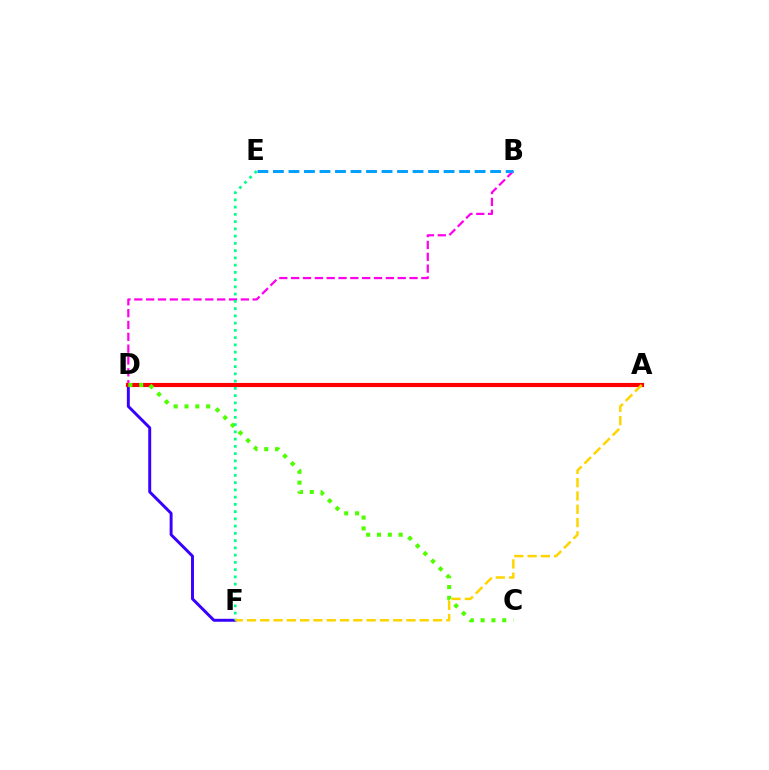{('B', 'D'): [{'color': '#ff00ed', 'line_style': 'dashed', 'thickness': 1.61}], ('D', 'F'): [{'color': '#3700ff', 'line_style': 'solid', 'thickness': 2.12}], ('B', 'E'): [{'color': '#009eff', 'line_style': 'dashed', 'thickness': 2.11}], ('A', 'D'): [{'color': '#ff0000', 'line_style': 'solid', 'thickness': 2.99}], ('C', 'D'): [{'color': '#4fff00', 'line_style': 'dotted', 'thickness': 2.94}], ('E', 'F'): [{'color': '#00ff86', 'line_style': 'dotted', 'thickness': 1.97}], ('A', 'F'): [{'color': '#ffd500', 'line_style': 'dashed', 'thickness': 1.81}]}